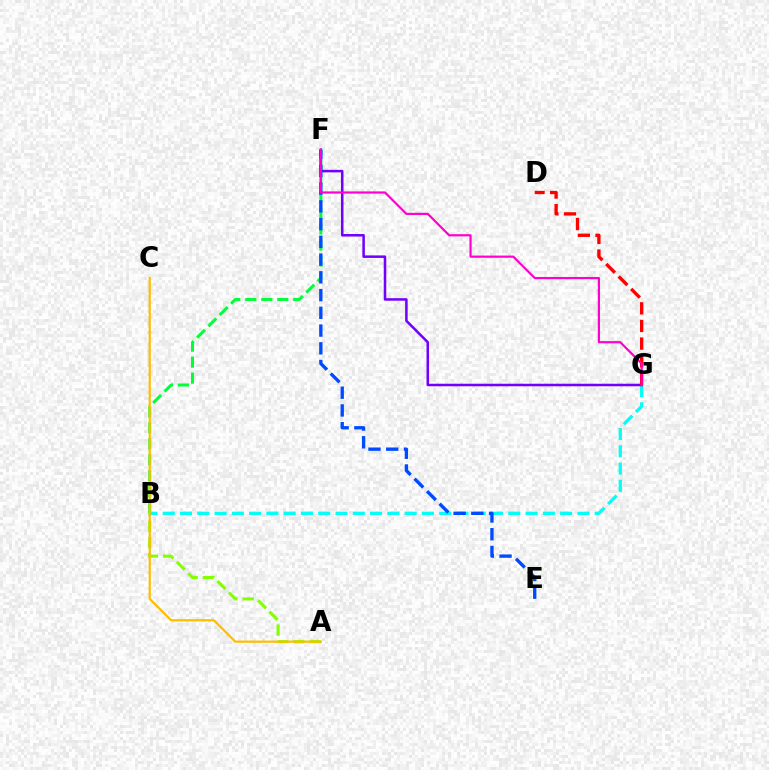{('B', 'F'): [{'color': '#00ff39', 'line_style': 'dashed', 'thickness': 2.17}], ('A', 'B'): [{'color': '#84ff00', 'line_style': 'dashed', 'thickness': 2.2}], ('B', 'G'): [{'color': '#00fff6', 'line_style': 'dashed', 'thickness': 2.35}], ('A', 'C'): [{'color': '#ffbd00', 'line_style': 'solid', 'thickness': 1.6}], ('F', 'G'): [{'color': '#7200ff', 'line_style': 'solid', 'thickness': 1.82}, {'color': '#ff00cf', 'line_style': 'solid', 'thickness': 1.58}], ('D', 'G'): [{'color': '#ff0000', 'line_style': 'dashed', 'thickness': 2.39}], ('E', 'F'): [{'color': '#004bff', 'line_style': 'dashed', 'thickness': 2.41}]}